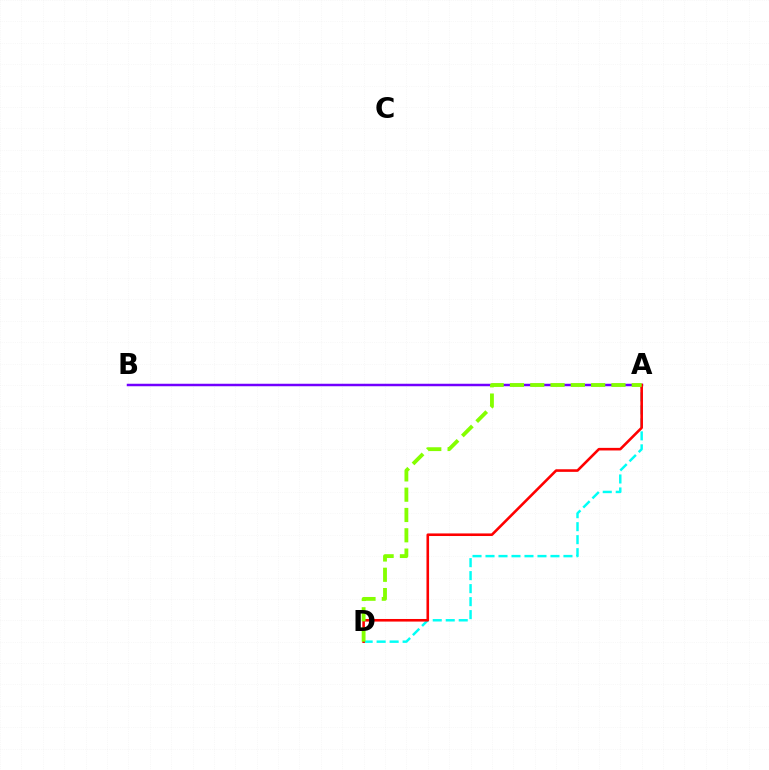{('A', 'D'): [{'color': '#00fff6', 'line_style': 'dashed', 'thickness': 1.77}, {'color': '#ff0000', 'line_style': 'solid', 'thickness': 1.87}, {'color': '#84ff00', 'line_style': 'dashed', 'thickness': 2.76}], ('A', 'B'): [{'color': '#7200ff', 'line_style': 'solid', 'thickness': 1.79}]}